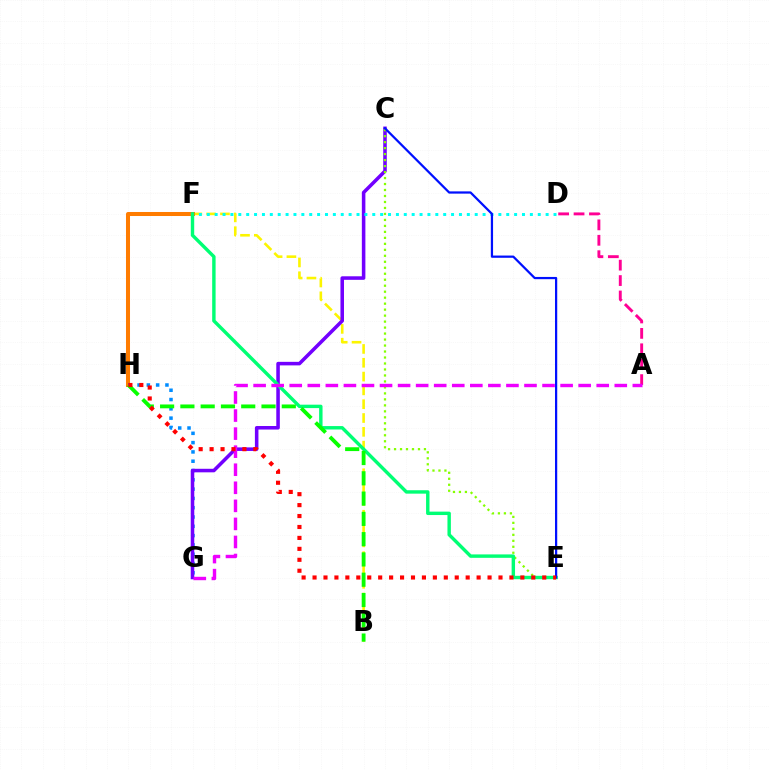{('B', 'F'): [{'color': '#fcf500', 'line_style': 'dashed', 'thickness': 1.88}], ('F', 'H'): [{'color': '#ff7c00', 'line_style': 'solid', 'thickness': 2.9}], ('G', 'H'): [{'color': '#008cff', 'line_style': 'dotted', 'thickness': 2.53}], ('C', 'G'): [{'color': '#7200ff', 'line_style': 'solid', 'thickness': 2.55}], ('D', 'F'): [{'color': '#00fff6', 'line_style': 'dotted', 'thickness': 2.14}], ('C', 'E'): [{'color': '#84ff00', 'line_style': 'dotted', 'thickness': 1.63}, {'color': '#0010ff', 'line_style': 'solid', 'thickness': 1.61}], ('E', 'F'): [{'color': '#00ff74', 'line_style': 'solid', 'thickness': 2.46}], ('A', 'D'): [{'color': '#ff0094', 'line_style': 'dashed', 'thickness': 2.09}], ('B', 'H'): [{'color': '#08ff00', 'line_style': 'dashed', 'thickness': 2.76}], ('A', 'G'): [{'color': '#ee00ff', 'line_style': 'dashed', 'thickness': 2.45}], ('E', 'H'): [{'color': '#ff0000', 'line_style': 'dotted', 'thickness': 2.97}]}